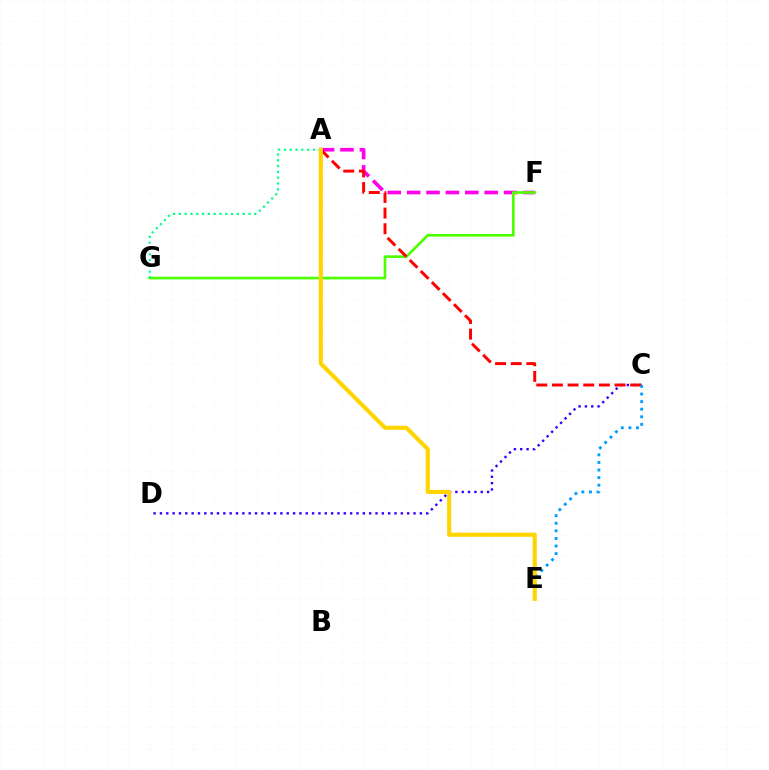{('C', 'D'): [{'color': '#3700ff', 'line_style': 'dotted', 'thickness': 1.72}], ('A', 'F'): [{'color': '#ff00ed', 'line_style': 'dashed', 'thickness': 2.63}], ('F', 'G'): [{'color': '#4fff00', 'line_style': 'solid', 'thickness': 1.94}], ('A', 'C'): [{'color': '#ff0000', 'line_style': 'dashed', 'thickness': 2.13}], ('C', 'E'): [{'color': '#009eff', 'line_style': 'dotted', 'thickness': 2.06}], ('A', 'G'): [{'color': '#00ff86', 'line_style': 'dotted', 'thickness': 1.58}], ('A', 'E'): [{'color': '#ffd500', 'line_style': 'solid', 'thickness': 2.95}]}